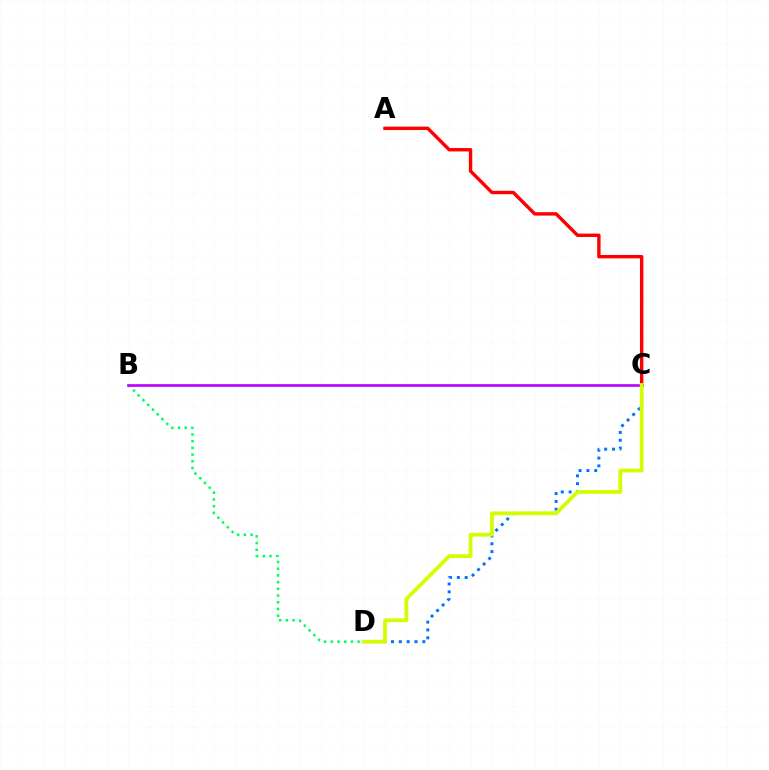{('A', 'C'): [{'color': '#ff0000', 'line_style': 'solid', 'thickness': 2.44}], ('C', 'D'): [{'color': '#0074ff', 'line_style': 'dotted', 'thickness': 2.13}, {'color': '#d1ff00', 'line_style': 'solid', 'thickness': 2.71}], ('B', 'D'): [{'color': '#00ff5c', 'line_style': 'dotted', 'thickness': 1.82}], ('B', 'C'): [{'color': '#b900ff', 'line_style': 'solid', 'thickness': 1.9}]}